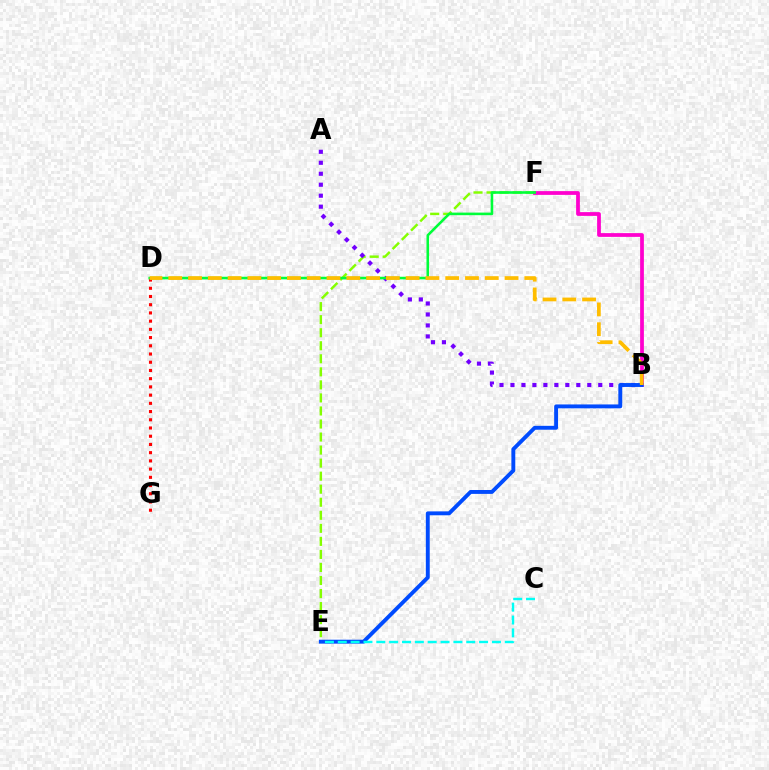{('E', 'F'): [{'color': '#84ff00', 'line_style': 'dashed', 'thickness': 1.77}], ('D', 'G'): [{'color': '#ff0000', 'line_style': 'dotted', 'thickness': 2.23}], ('A', 'B'): [{'color': '#7200ff', 'line_style': 'dotted', 'thickness': 2.98}], ('B', 'F'): [{'color': '#ff00cf', 'line_style': 'solid', 'thickness': 2.71}], ('D', 'F'): [{'color': '#00ff39', 'line_style': 'solid', 'thickness': 1.86}], ('B', 'E'): [{'color': '#004bff', 'line_style': 'solid', 'thickness': 2.8}], ('C', 'E'): [{'color': '#00fff6', 'line_style': 'dashed', 'thickness': 1.75}], ('B', 'D'): [{'color': '#ffbd00', 'line_style': 'dashed', 'thickness': 2.69}]}